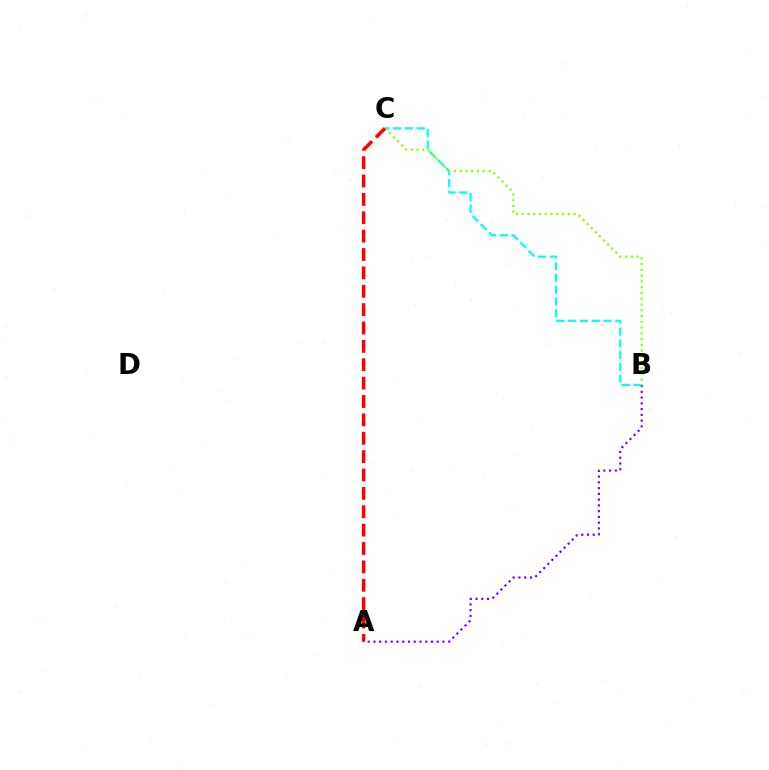{('A', 'B'): [{'color': '#7200ff', 'line_style': 'dotted', 'thickness': 1.56}], ('B', 'C'): [{'color': '#00fff6', 'line_style': 'dashed', 'thickness': 1.6}, {'color': '#84ff00', 'line_style': 'dotted', 'thickness': 1.57}], ('A', 'C'): [{'color': '#ff0000', 'line_style': 'dashed', 'thickness': 2.5}]}